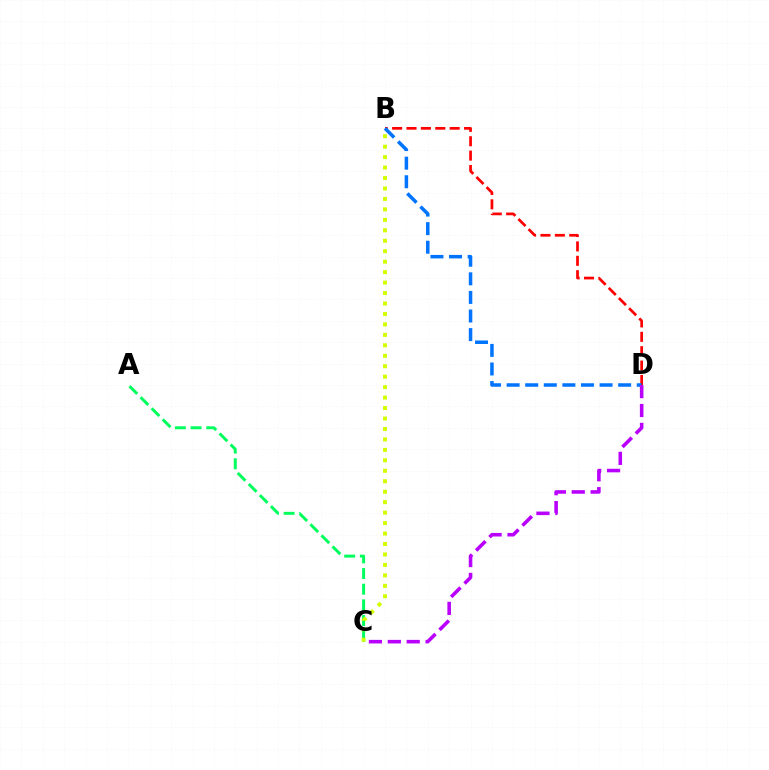{('B', 'D'): [{'color': '#ff0000', 'line_style': 'dashed', 'thickness': 1.95}, {'color': '#0074ff', 'line_style': 'dashed', 'thickness': 2.53}], ('A', 'C'): [{'color': '#00ff5c', 'line_style': 'dashed', 'thickness': 2.13}], ('C', 'D'): [{'color': '#b900ff', 'line_style': 'dashed', 'thickness': 2.57}], ('B', 'C'): [{'color': '#d1ff00', 'line_style': 'dotted', 'thickness': 2.84}]}